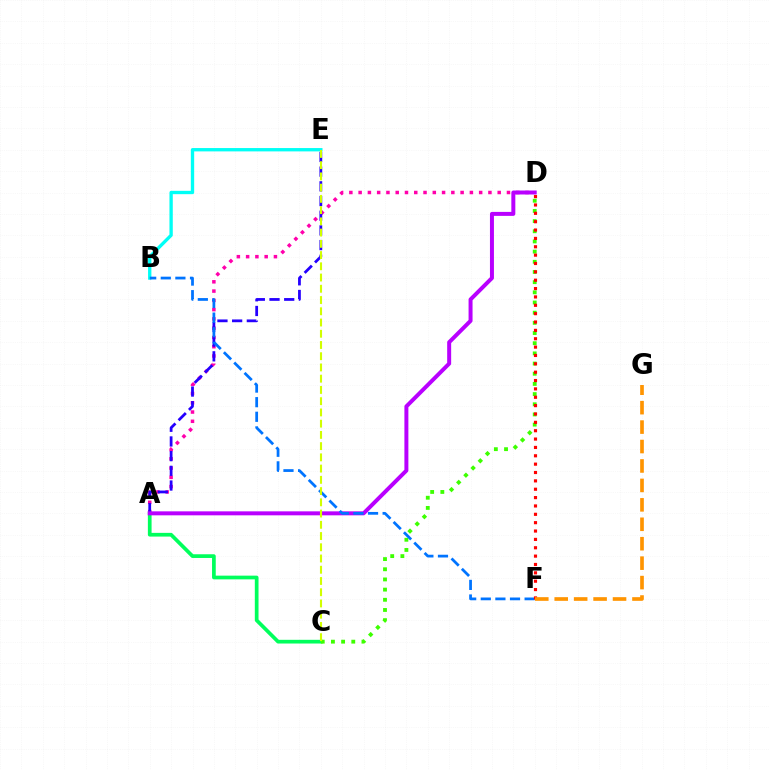{('A', 'D'): [{'color': '#ff00ac', 'line_style': 'dotted', 'thickness': 2.52}, {'color': '#b900ff', 'line_style': 'solid', 'thickness': 2.87}], ('A', 'C'): [{'color': '#00ff5c', 'line_style': 'solid', 'thickness': 2.67}], ('A', 'E'): [{'color': '#2500ff', 'line_style': 'dashed', 'thickness': 2.0}], ('B', 'E'): [{'color': '#00fff6', 'line_style': 'solid', 'thickness': 2.4}], ('C', 'D'): [{'color': '#3dff00', 'line_style': 'dotted', 'thickness': 2.77}], ('B', 'F'): [{'color': '#0074ff', 'line_style': 'dashed', 'thickness': 1.98}], ('D', 'F'): [{'color': '#ff0000', 'line_style': 'dotted', 'thickness': 2.27}], ('C', 'E'): [{'color': '#d1ff00', 'line_style': 'dashed', 'thickness': 1.53}], ('F', 'G'): [{'color': '#ff9400', 'line_style': 'dashed', 'thickness': 2.64}]}